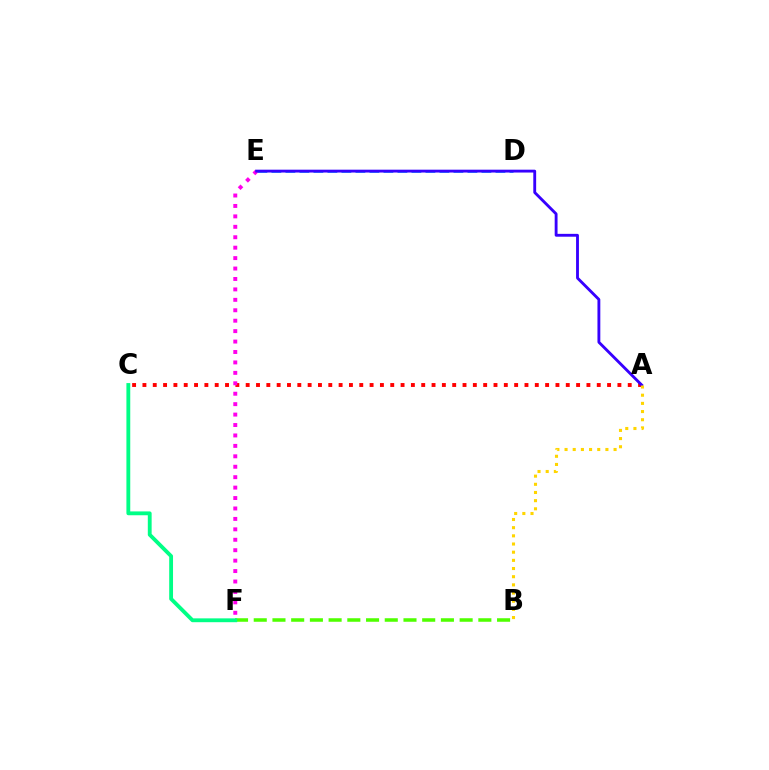{('A', 'C'): [{'color': '#ff0000', 'line_style': 'dotted', 'thickness': 2.81}], ('D', 'E'): [{'color': '#009eff', 'line_style': 'dashed', 'thickness': 1.9}], ('E', 'F'): [{'color': '#ff00ed', 'line_style': 'dotted', 'thickness': 2.83}], ('A', 'E'): [{'color': '#3700ff', 'line_style': 'solid', 'thickness': 2.06}], ('B', 'F'): [{'color': '#4fff00', 'line_style': 'dashed', 'thickness': 2.54}], ('A', 'B'): [{'color': '#ffd500', 'line_style': 'dotted', 'thickness': 2.22}], ('C', 'F'): [{'color': '#00ff86', 'line_style': 'solid', 'thickness': 2.76}]}